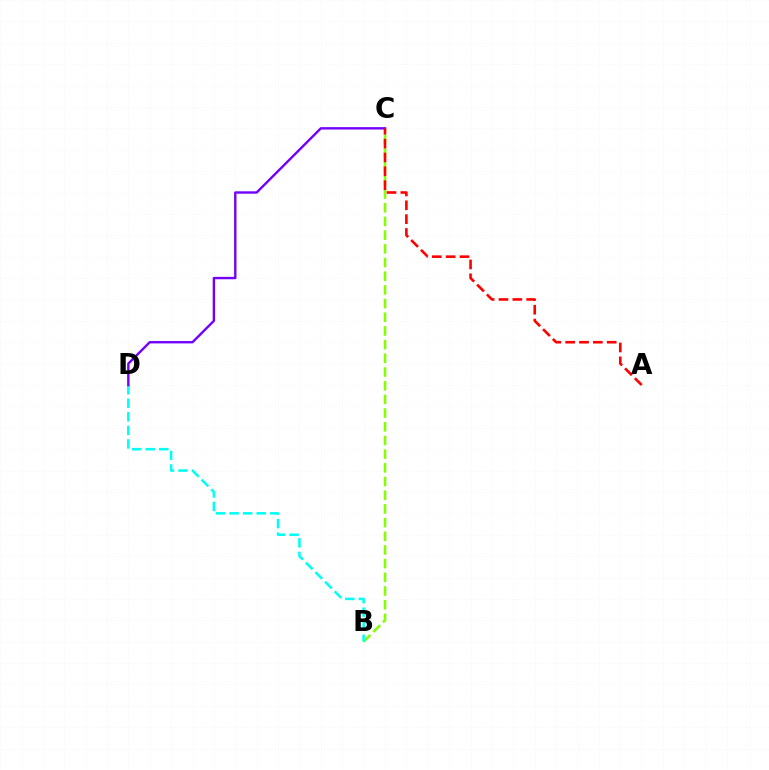{('B', 'C'): [{'color': '#84ff00', 'line_style': 'dashed', 'thickness': 1.86}], ('B', 'D'): [{'color': '#00fff6', 'line_style': 'dashed', 'thickness': 1.84}], ('C', 'D'): [{'color': '#7200ff', 'line_style': 'solid', 'thickness': 1.72}], ('A', 'C'): [{'color': '#ff0000', 'line_style': 'dashed', 'thickness': 1.88}]}